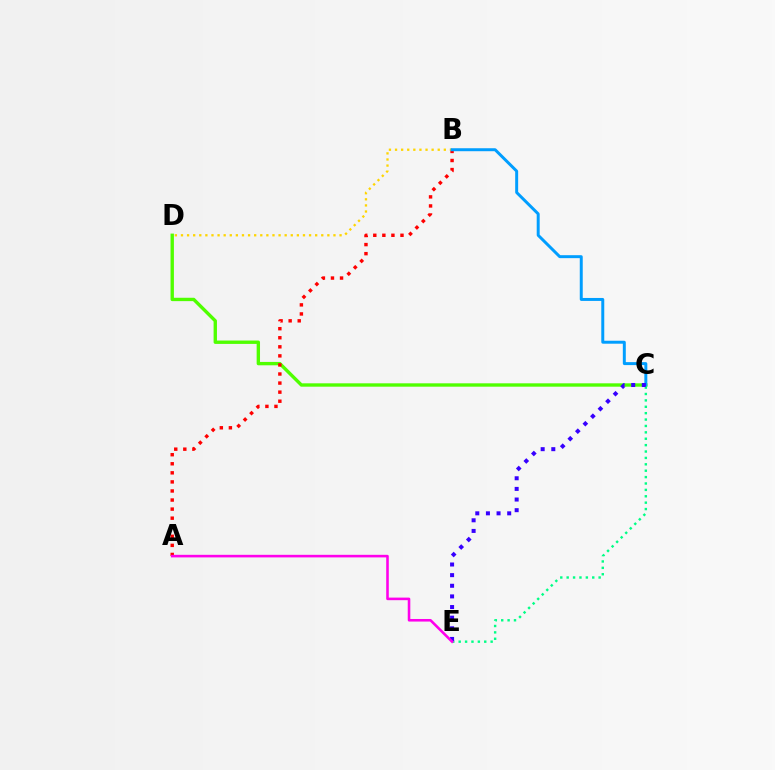{('C', 'D'): [{'color': '#4fff00', 'line_style': 'solid', 'thickness': 2.43}], ('A', 'B'): [{'color': '#ff0000', 'line_style': 'dotted', 'thickness': 2.46}], ('B', 'D'): [{'color': '#ffd500', 'line_style': 'dotted', 'thickness': 1.66}], ('B', 'C'): [{'color': '#009eff', 'line_style': 'solid', 'thickness': 2.14}], ('C', 'E'): [{'color': '#00ff86', 'line_style': 'dotted', 'thickness': 1.74}, {'color': '#3700ff', 'line_style': 'dotted', 'thickness': 2.89}], ('A', 'E'): [{'color': '#ff00ed', 'line_style': 'solid', 'thickness': 1.86}]}